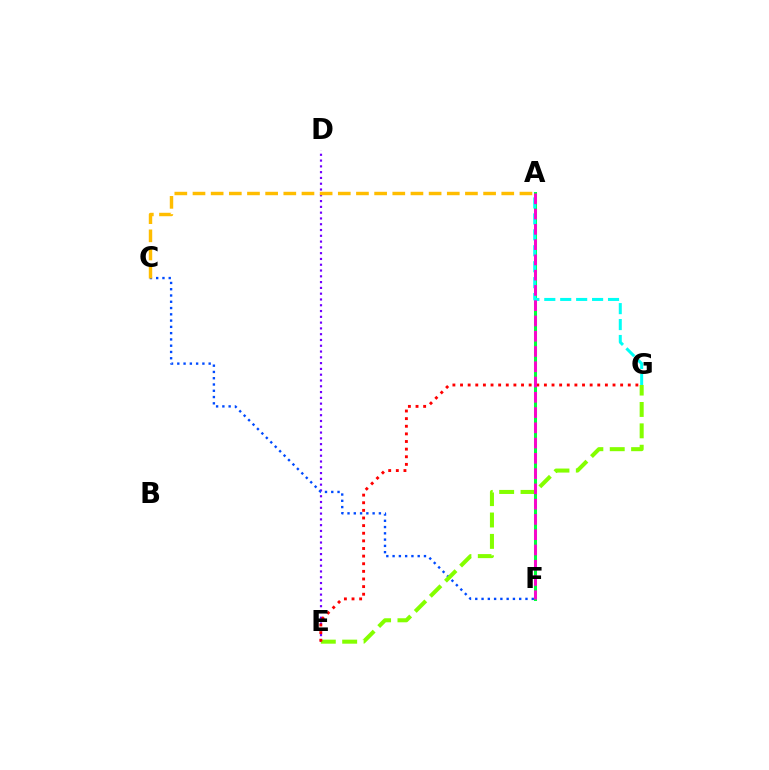{('A', 'F'): [{'color': '#00ff39', 'line_style': 'solid', 'thickness': 2.19}, {'color': '#ff00cf', 'line_style': 'dashed', 'thickness': 2.07}], ('D', 'E'): [{'color': '#7200ff', 'line_style': 'dotted', 'thickness': 1.57}], ('C', 'F'): [{'color': '#004bff', 'line_style': 'dotted', 'thickness': 1.7}], ('E', 'G'): [{'color': '#84ff00', 'line_style': 'dashed', 'thickness': 2.9}, {'color': '#ff0000', 'line_style': 'dotted', 'thickness': 2.07}], ('A', 'G'): [{'color': '#00fff6', 'line_style': 'dashed', 'thickness': 2.16}], ('A', 'C'): [{'color': '#ffbd00', 'line_style': 'dashed', 'thickness': 2.47}]}